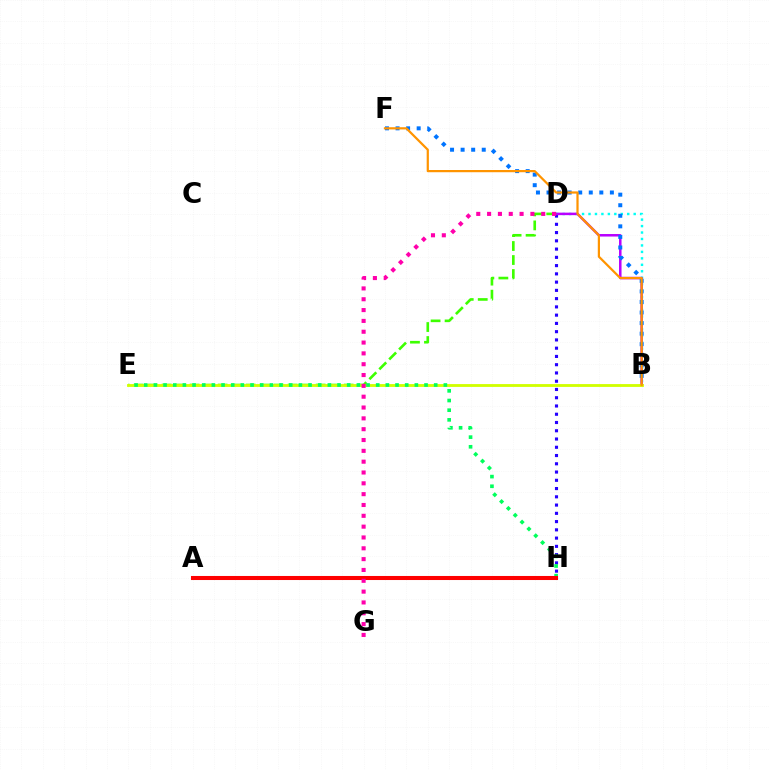{('B', 'D'): [{'color': '#00fff6', 'line_style': 'dotted', 'thickness': 1.75}, {'color': '#b900ff', 'line_style': 'solid', 'thickness': 1.81}], ('D', 'H'): [{'color': '#2500ff', 'line_style': 'dotted', 'thickness': 2.24}], ('B', 'F'): [{'color': '#0074ff', 'line_style': 'dotted', 'thickness': 2.87}, {'color': '#ff9400', 'line_style': 'solid', 'thickness': 1.59}], ('D', 'E'): [{'color': '#3dff00', 'line_style': 'dashed', 'thickness': 1.9}], ('B', 'E'): [{'color': '#d1ff00', 'line_style': 'solid', 'thickness': 2.04}], ('E', 'H'): [{'color': '#00ff5c', 'line_style': 'dotted', 'thickness': 2.63}], ('A', 'H'): [{'color': '#ff0000', 'line_style': 'solid', 'thickness': 2.92}], ('D', 'G'): [{'color': '#ff00ac', 'line_style': 'dotted', 'thickness': 2.94}]}